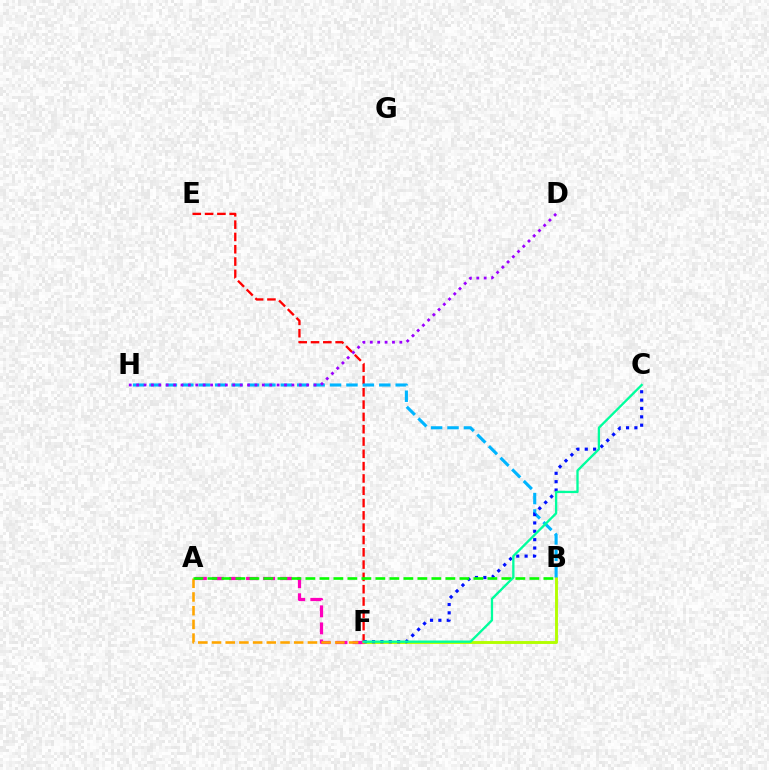{('E', 'F'): [{'color': '#ff0000', 'line_style': 'dashed', 'thickness': 1.67}], ('B', 'F'): [{'color': '#b3ff00', 'line_style': 'solid', 'thickness': 2.09}], ('B', 'H'): [{'color': '#00b5ff', 'line_style': 'dashed', 'thickness': 2.23}], ('A', 'F'): [{'color': '#ff00bd', 'line_style': 'dashed', 'thickness': 2.32}, {'color': '#ffa500', 'line_style': 'dashed', 'thickness': 1.86}], ('D', 'H'): [{'color': '#9b00ff', 'line_style': 'dotted', 'thickness': 2.01}], ('C', 'F'): [{'color': '#0010ff', 'line_style': 'dotted', 'thickness': 2.27}, {'color': '#00ff9d', 'line_style': 'solid', 'thickness': 1.67}], ('A', 'B'): [{'color': '#08ff00', 'line_style': 'dashed', 'thickness': 1.9}]}